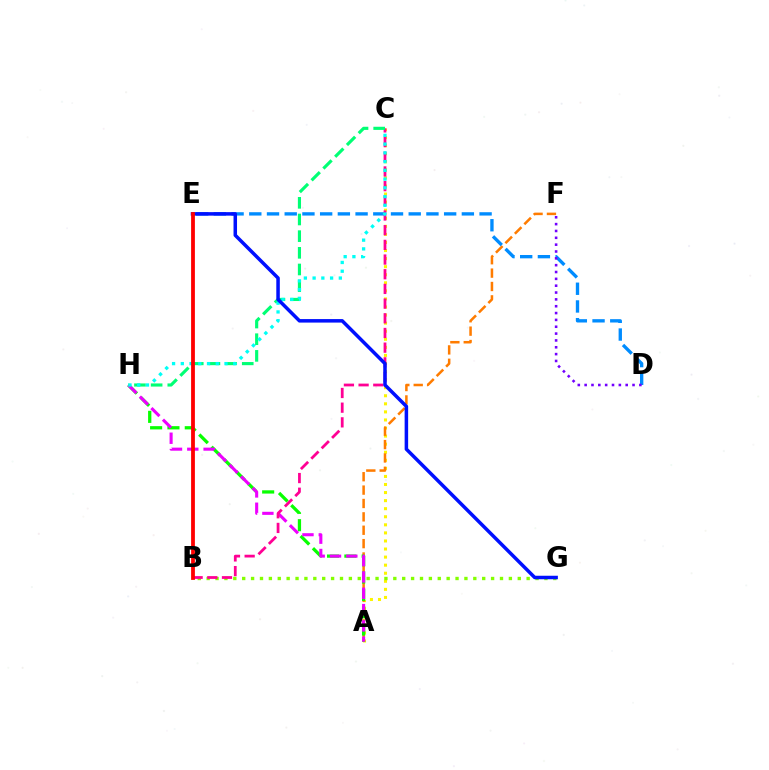{('A', 'C'): [{'color': '#fcf500', 'line_style': 'dotted', 'thickness': 2.19}], ('A', 'F'): [{'color': '#ff7c00', 'line_style': 'dashed', 'thickness': 1.82}], ('A', 'H'): [{'color': '#08ff00', 'line_style': 'dashed', 'thickness': 2.35}, {'color': '#ee00ff', 'line_style': 'dashed', 'thickness': 2.22}], ('D', 'E'): [{'color': '#008cff', 'line_style': 'dashed', 'thickness': 2.41}], ('D', 'F'): [{'color': '#7200ff', 'line_style': 'dotted', 'thickness': 1.86}], ('B', 'G'): [{'color': '#84ff00', 'line_style': 'dotted', 'thickness': 2.42}], ('B', 'C'): [{'color': '#ff0094', 'line_style': 'dashed', 'thickness': 1.99}], ('C', 'H'): [{'color': '#00ff74', 'line_style': 'dashed', 'thickness': 2.26}, {'color': '#00fff6', 'line_style': 'dotted', 'thickness': 2.37}], ('E', 'G'): [{'color': '#0010ff', 'line_style': 'solid', 'thickness': 2.53}], ('B', 'E'): [{'color': '#ff0000', 'line_style': 'solid', 'thickness': 2.73}]}